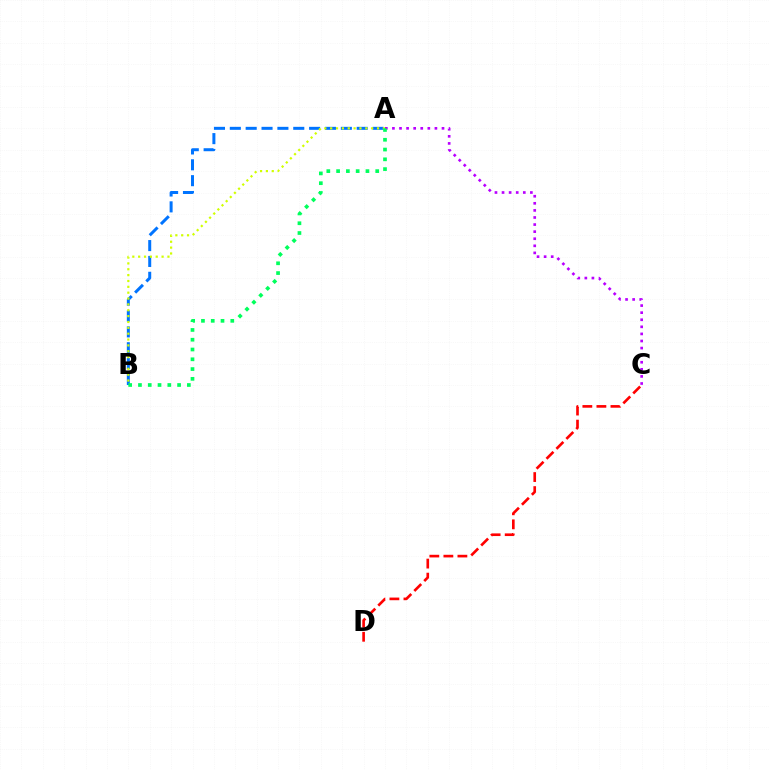{('A', 'B'): [{'color': '#0074ff', 'line_style': 'dashed', 'thickness': 2.15}, {'color': '#d1ff00', 'line_style': 'dotted', 'thickness': 1.59}, {'color': '#00ff5c', 'line_style': 'dotted', 'thickness': 2.66}], ('A', 'C'): [{'color': '#b900ff', 'line_style': 'dotted', 'thickness': 1.92}], ('C', 'D'): [{'color': '#ff0000', 'line_style': 'dashed', 'thickness': 1.91}]}